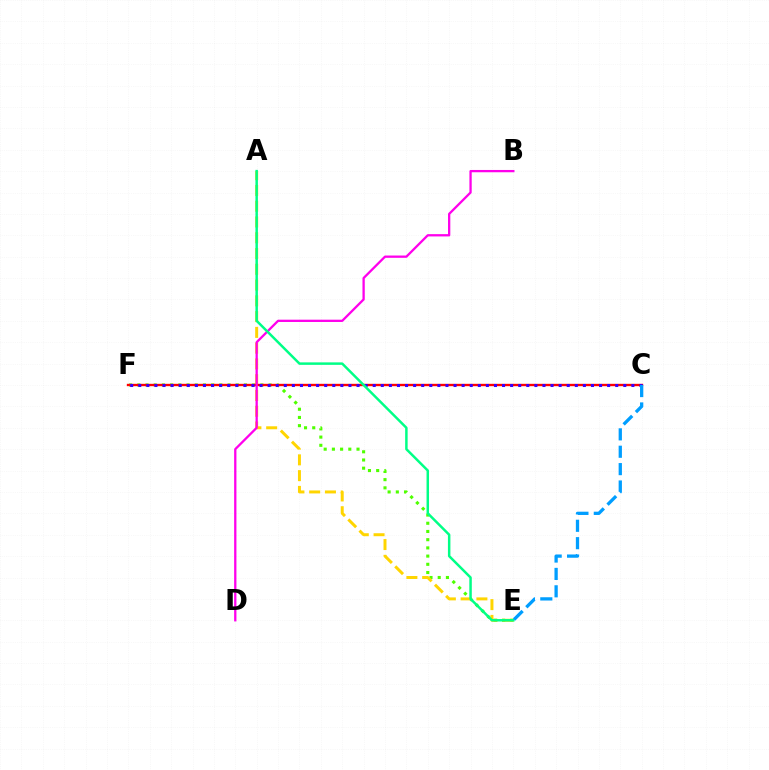{('E', 'F'): [{'color': '#4fff00', 'line_style': 'dotted', 'thickness': 2.23}], ('A', 'E'): [{'color': '#ffd500', 'line_style': 'dashed', 'thickness': 2.14}, {'color': '#00ff86', 'line_style': 'solid', 'thickness': 1.79}], ('C', 'F'): [{'color': '#ff0000', 'line_style': 'solid', 'thickness': 1.71}, {'color': '#3700ff', 'line_style': 'dotted', 'thickness': 2.2}], ('B', 'D'): [{'color': '#ff00ed', 'line_style': 'solid', 'thickness': 1.65}], ('C', 'E'): [{'color': '#009eff', 'line_style': 'dashed', 'thickness': 2.36}]}